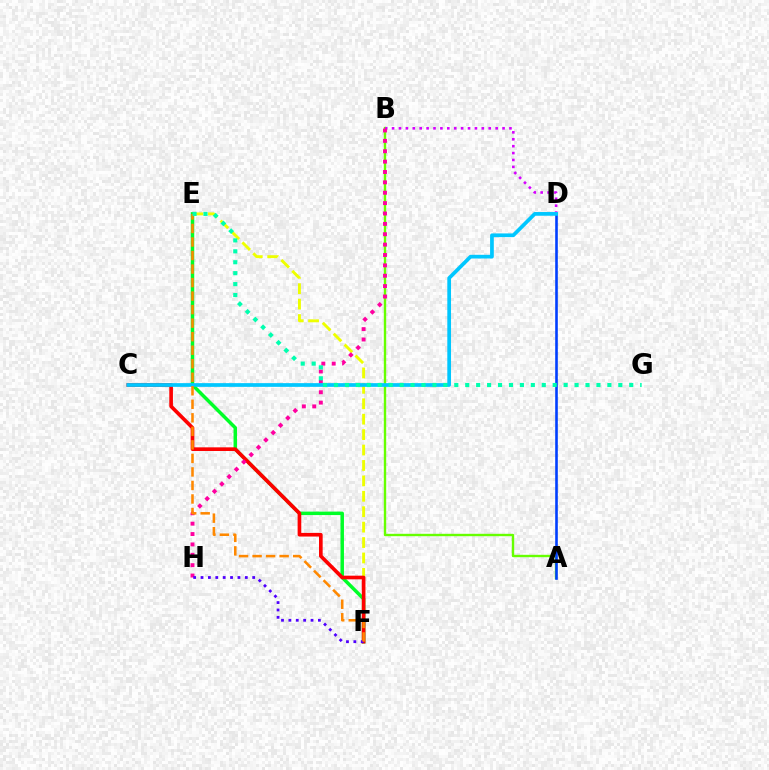{('E', 'F'): [{'color': '#eeff00', 'line_style': 'dashed', 'thickness': 2.09}, {'color': '#00ff27', 'line_style': 'solid', 'thickness': 2.5}, {'color': '#ff8800', 'line_style': 'dashed', 'thickness': 1.84}], ('A', 'B'): [{'color': '#66ff00', 'line_style': 'solid', 'thickness': 1.72}], ('B', 'D'): [{'color': '#d600ff', 'line_style': 'dotted', 'thickness': 1.88}], ('A', 'D'): [{'color': '#003fff', 'line_style': 'solid', 'thickness': 1.88}], ('C', 'F'): [{'color': '#ff0000', 'line_style': 'solid', 'thickness': 2.63}], ('B', 'H'): [{'color': '#ff00a0', 'line_style': 'dotted', 'thickness': 2.82}], ('C', 'D'): [{'color': '#00c7ff', 'line_style': 'solid', 'thickness': 2.68}], ('F', 'H'): [{'color': '#4f00ff', 'line_style': 'dotted', 'thickness': 2.01}], ('E', 'G'): [{'color': '#00ffaf', 'line_style': 'dotted', 'thickness': 2.97}]}